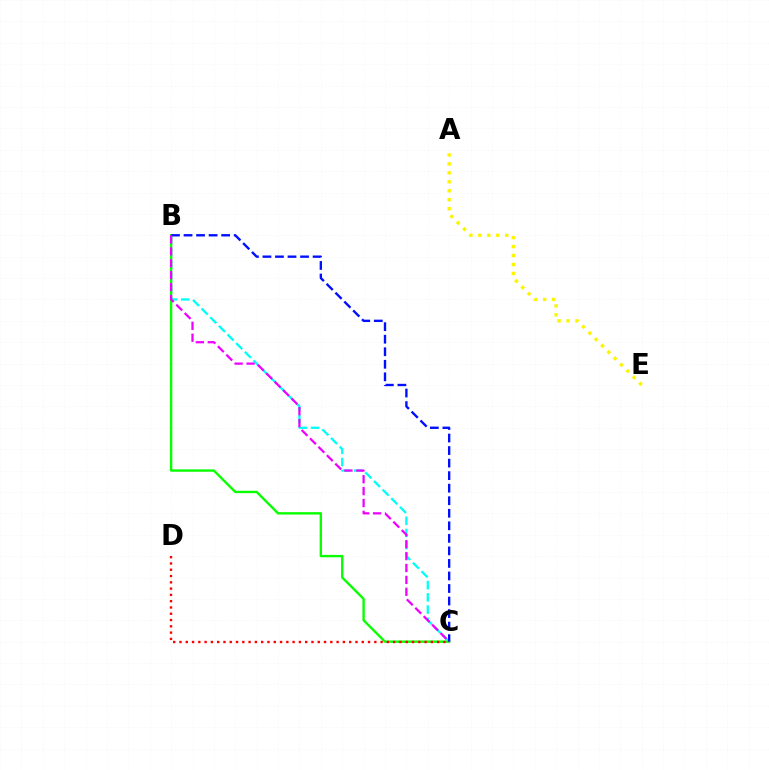{('B', 'C'): [{'color': '#00fff6', 'line_style': 'dashed', 'thickness': 1.66}, {'color': '#08ff00', 'line_style': 'solid', 'thickness': 1.71}, {'color': '#0010ff', 'line_style': 'dashed', 'thickness': 1.7}, {'color': '#ee00ff', 'line_style': 'dashed', 'thickness': 1.62}], ('A', 'E'): [{'color': '#fcf500', 'line_style': 'dotted', 'thickness': 2.43}], ('C', 'D'): [{'color': '#ff0000', 'line_style': 'dotted', 'thickness': 1.71}]}